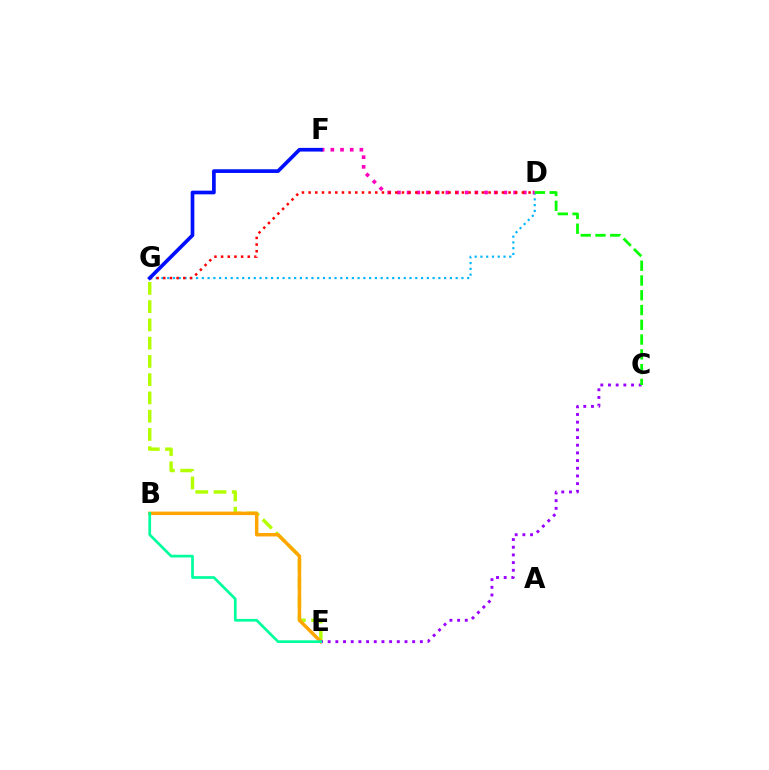{('D', 'G'): [{'color': '#00b5ff', 'line_style': 'dotted', 'thickness': 1.57}, {'color': '#ff0000', 'line_style': 'dotted', 'thickness': 1.81}], ('D', 'F'): [{'color': '#ff00bd', 'line_style': 'dotted', 'thickness': 2.63}], ('E', 'G'): [{'color': '#b3ff00', 'line_style': 'dashed', 'thickness': 2.48}], ('B', 'E'): [{'color': '#ffa500', 'line_style': 'solid', 'thickness': 2.49}, {'color': '#00ff9d', 'line_style': 'solid', 'thickness': 1.95}], ('C', 'E'): [{'color': '#9b00ff', 'line_style': 'dotted', 'thickness': 2.09}], ('F', 'G'): [{'color': '#0010ff', 'line_style': 'solid', 'thickness': 2.65}], ('C', 'D'): [{'color': '#08ff00', 'line_style': 'dashed', 'thickness': 2.01}]}